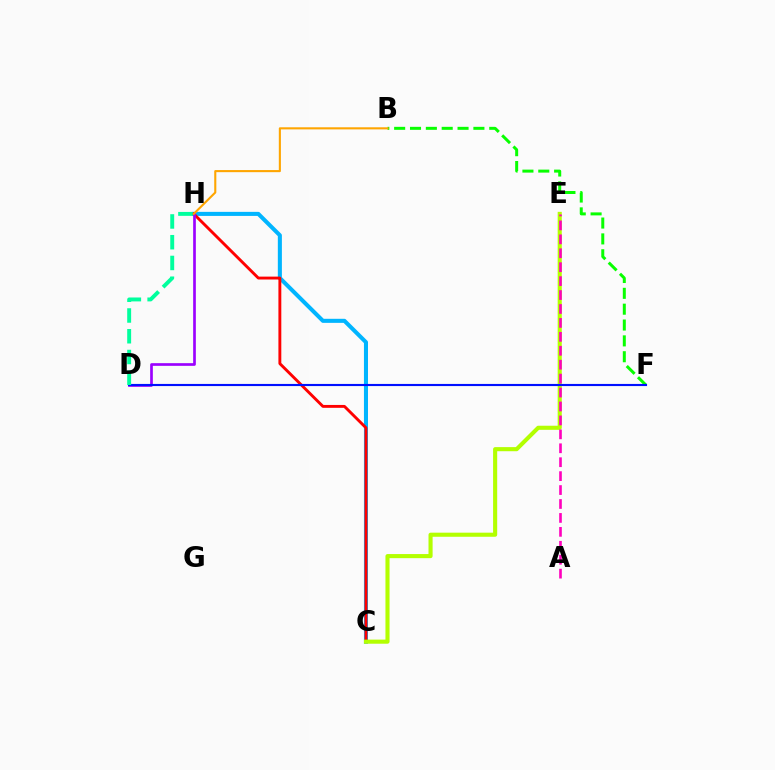{('C', 'H'): [{'color': '#00b5ff', 'line_style': 'solid', 'thickness': 2.92}, {'color': '#ff0000', 'line_style': 'solid', 'thickness': 2.08}], ('C', 'E'): [{'color': '#b3ff00', 'line_style': 'solid', 'thickness': 2.95}], ('A', 'E'): [{'color': '#ff00bd', 'line_style': 'dashed', 'thickness': 1.89}], ('D', 'H'): [{'color': '#9b00ff', 'line_style': 'solid', 'thickness': 1.93}, {'color': '#00ff9d', 'line_style': 'dashed', 'thickness': 2.82}], ('B', 'F'): [{'color': '#08ff00', 'line_style': 'dashed', 'thickness': 2.15}], ('B', 'H'): [{'color': '#ffa500', 'line_style': 'solid', 'thickness': 1.51}], ('D', 'F'): [{'color': '#0010ff', 'line_style': 'solid', 'thickness': 1.54}]}